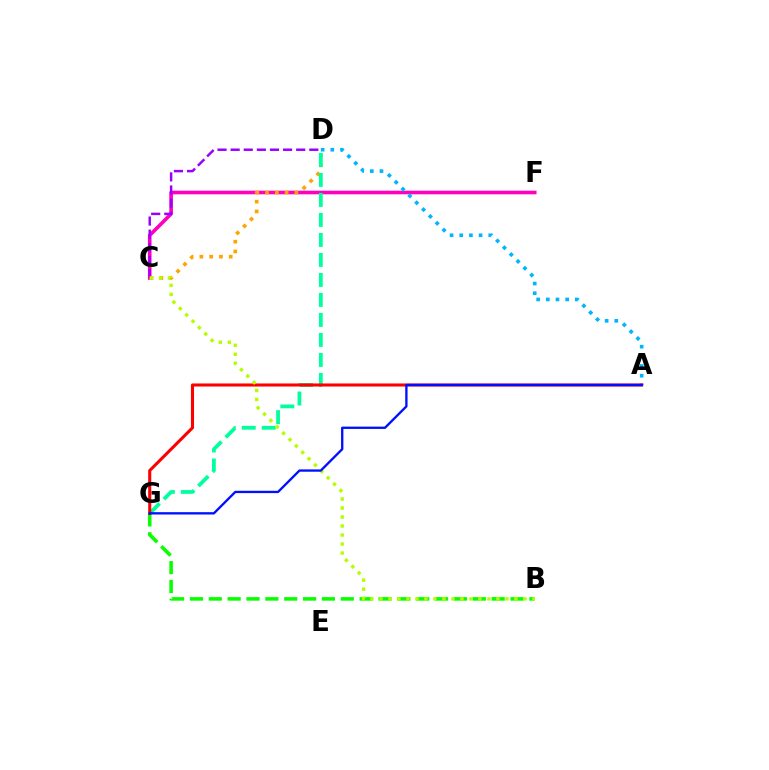{('C', 'F'): [{'color': '#ff00bd', 'line_style': 'solid', 'thickness': 2.61}], ('C', 'D'): [{'color': '#9b00ff', 'line_style': 'dashed', 'thickness': 1.78}, {'color': '#ffa500', 'line_style': 'dotted', 'thickness': 2.66}], ('A', 'D'): [{'color': '#00b5ff', 'line_style': 'dotted', 'thickness': 2.63}], ('B', 'G'): [{'color': '#08ff00', 'line_style': 'dashed', 'thickness': 2.56}], ('D', 'G'): [{'color': '#00ff9d', 'line_style': 'dashed', 'thickness': 2.72}], ('A', 'G'): [{'color': '#ff0000', 'line_style': 'solid', 'thickness': 2.21}, {'color': '#0010ff', 'line_style': 'solid', 'thickness': 1.68}], ('B', 'C'): [{'color': '#b3ff00', 'line_style': 'dotted', 'thickness': 2.45}]}